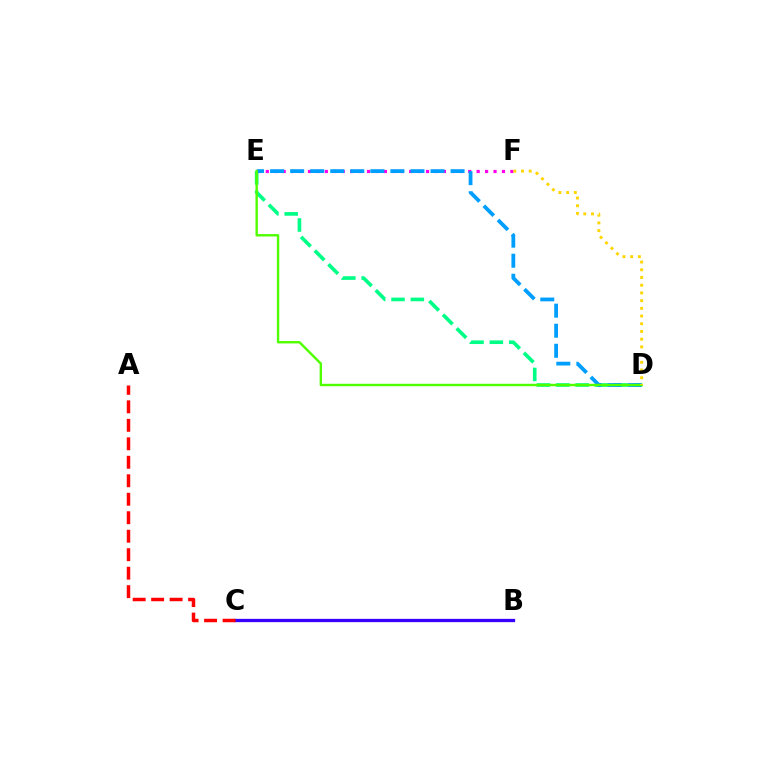{('D', 'E'): [{'color': '#00ff86', 'line_style': 'dashed', 'thickness': 2.63}, {'color': '#009eff', 'line_style': 'dashed', 'thickness': 2.72}, {'color': '#4fff00', 'line_style': 'solid', 'thickness': 1.73}], ('E', 'F'): [{'color': '#ff00ed', 'line_style': 'dotted', 'thickness': 2.29}], ('B', 'C'): [{'color': '#3700ff', 'line_style': 'solid', 'thickness': 2.36}], ('D', 'F'): [{'color': '#ffd500', 'line_style': 'dotted', 'thickness': 2.1}], ('A', 'C'): [{'color': '#ff0000', 'line_style': 'dashed', 'thickness': 2.51}]}